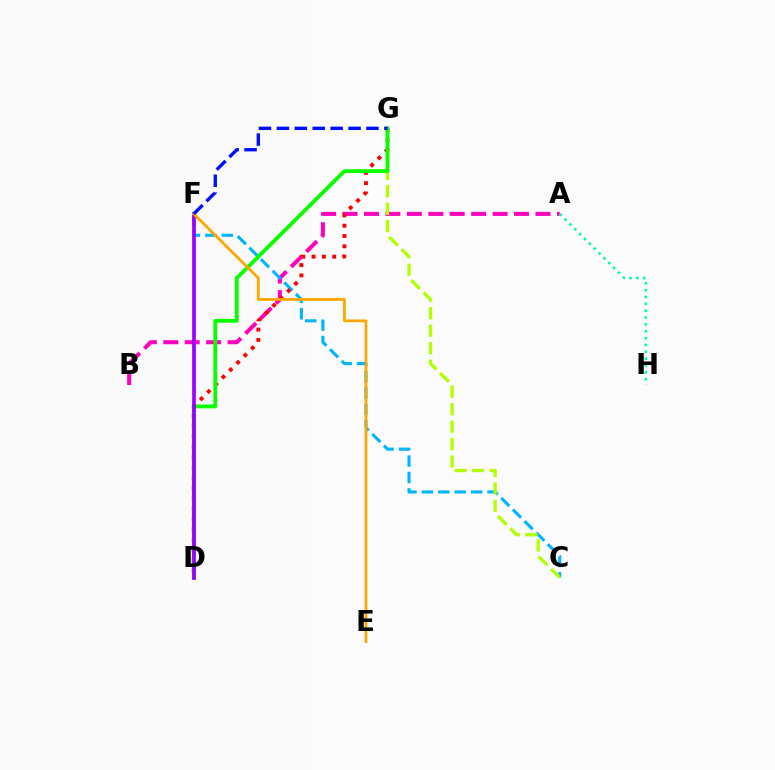{('A', 'B'): [{'color': '#ff00bd', 'line_style': 'dashed', 'thickness': 2.91}], ('C', 'F'): [{'color': '#00b5ff', 'line_style': 'dashed', 'thickness': 2.23}], ('D', 'G'): [{'color': '#ff0000', 'line_style': 'dotted', 'thickness': 2.8}, {'color': '#08ff00', 'line_style': 'solid', 'thickness': 2.75}], ('A', 'H'): [{'color': '#00ff9d', 'line_style': 'dotted', 'thickness': 1.86}], ('C', 'G'): [{'color': '#b3ff00', 'line_style': 'dashed', 'thickness': 2.37}], ('D', 'F'): [{'color': '#9b00ff', 'line_style': 'solid', 'thickness': 2.66}], ('E', 'F'): [{'color': '#ffa500', 'line_style': 'solid', 'thickness': 1.99}], ('F', 'G'): [{'color': '#0010ff', 'line_style': 'dashed', 'thickness': 2.43}]}